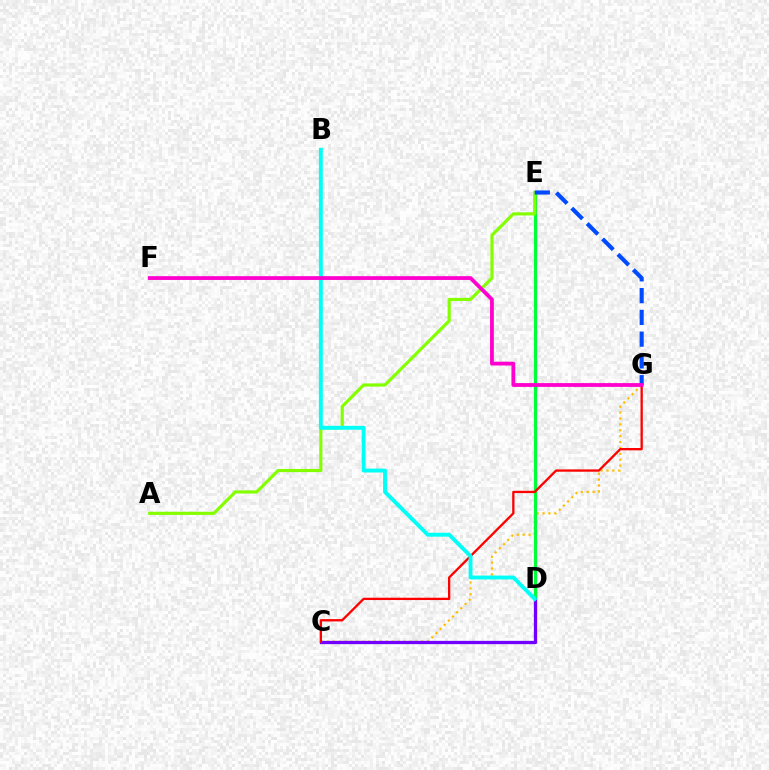{('C', 'G'): [{'color': '#ffbd00', 'line_style': 'dotted', 'thickness': 1.6}, {'color': '#ff0000', 'line_style': 'solid', 'thickness': 1.67}], ('D', 'E'): [{'color': '#00ff39', 'line_style': 'solid', 'thickness': 2.32}], ('A', 'E'): [{'color': '#84ff00', 'line_style': 'solid', 'thickness': 2.28}], ('C', 'D'): [{'color': '#7200ff', 'line_style': 'solid', 'thickness': 2.37}], ('B', 'D'): [{'color': '#00fff6', 'line_style': 'solid', 'thickness': 2.79}], ('E', 'G'): [{'color': '#004bff', 'line_style': 'dashed', 'thickness': 2.96}], ('F', 'G'): [{'color': '#ff00cf', 'line_style': 'solid', 'thickness': 2.73}]}